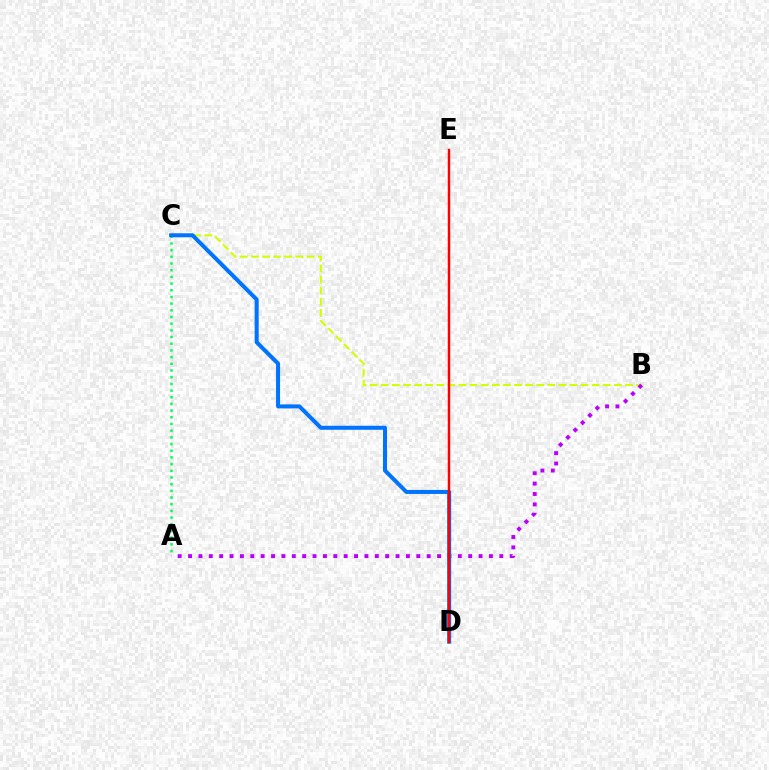{('A', 'C'): [{'color': '#00ff5c', 'line_style': 'dotted', 'thickness': 1.82}], ('B', 'C'): [{'color': '#d1ff00', 'line_style': 'dashed', 'thickness': 1.51}], ('A', 'B'): [{'color': '#b900ff', 'line_style': 'dotted', 'thickness': 2.82}], ('C', 'D'): [{'color': '#0074ff', 'line_style': 'solid', 'thickness': 2.89}], ('D', 'E'): [{'color': '#ff0000', 'line_style': 'solid', 'thickness': 1.77}]}